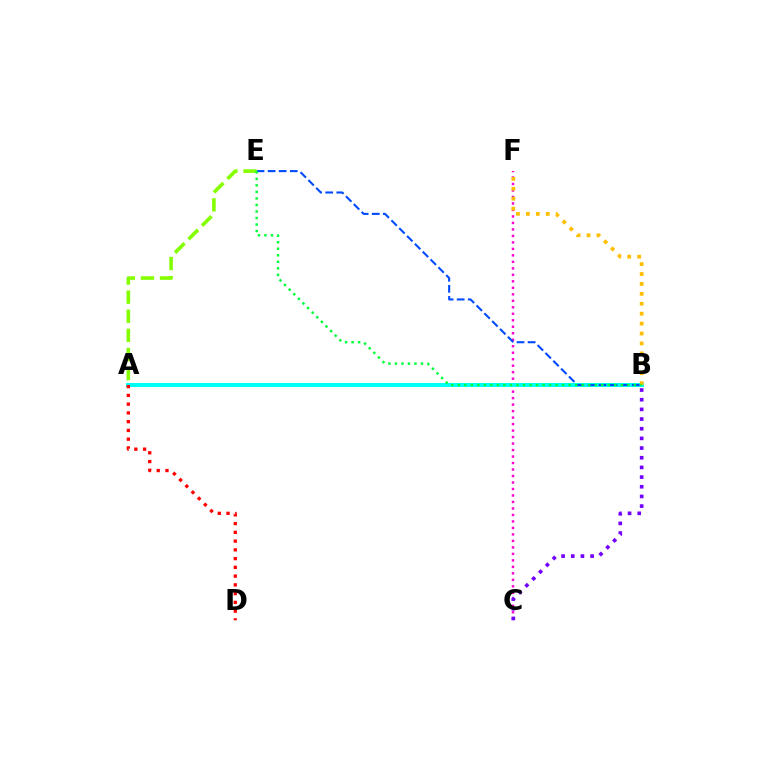{('C', 'F'): [{'color': '#ff00cf', 'line_style': 'dotted', 'thickness': 1.76}], ('A', 'B'): [{'color': '#00fff6', 'line_style': 'solid', 'thickness': 2.92}], ('B', 'E'): [{'color': '#004bff', 'line_style': 'dashed', 'thickness': 1.5}, {'color': '#00ff39', 'line_style': 'dotted', 'thickness': 1.77}], ('A', 'E'): [{'color': '#84ff00', 'line_style': 'dashed', 'thickness': 2.6}], ('B', 'F'): [{'color': '#ffbd00', 'line_style': 'dotted', 'thickness': 2.7}], ('B', 'C'): [{'color': '#7200ff', 'line_style': 'dotted', 'thickness': 2.63}], ('A', 'D'): [{'color': '#ff0000', 'line_style': 'dotted', 'thickness': 2.38}]}